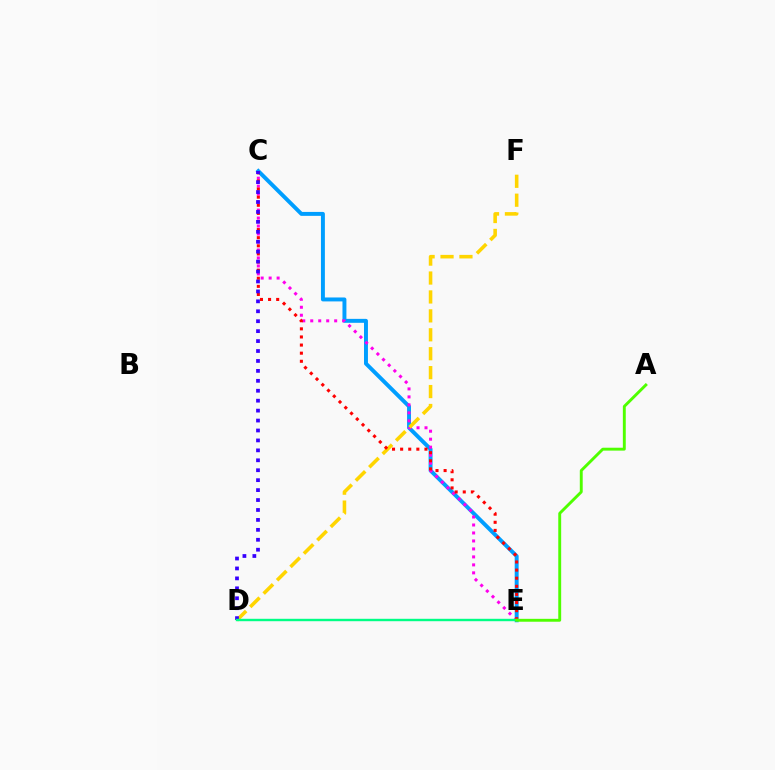{('C', 'E'): [{'color': '#009eff', 'line_style': 'solid', 'thickness': 2.84}, {'color': '#ff00ed', 'line_style': 'dotted', 'thickness': 2.17}, {'color': '#ff0000', 'line_style': 'dotted', 'thickness': 2.2}], ('D', 'F'): [{'color': '#ffd500', 'line_style': 'dashed', 'thickness': 2.57}], ('C', 'D'): [{'color': '#3700ff', 'line_style': 'dotted', 'thickness': 2.7}], ('D', 'E'): [{'color': '#00ff86', 'line_style': 'solid', 'thickness': 1.74}], ('A', 'E'): [{'color': '#4fff00', 'line_style': 'solid', 'thickness': 2.09}]}